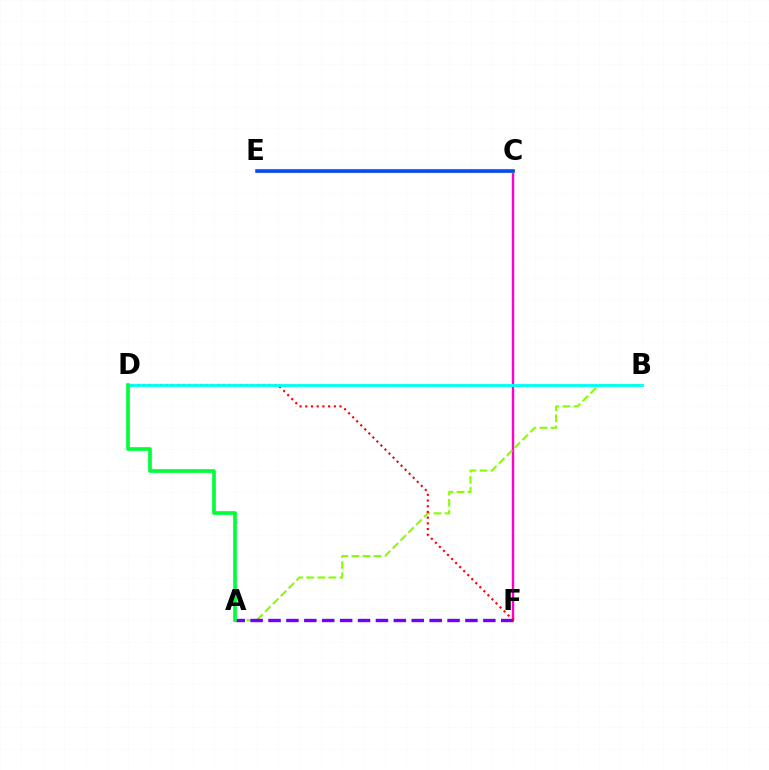{('C', 'F'): [{'color': '#ff00cf', 'line_style': 'solid', 'thickness': 1.73}], ('A', 'B'): [{'color': '#84ff00', 'line_style': 'dashed', 'thickness': 1.51}], ('A', 'F'): [{'color': '#7200ff', 'line_style': 'dashed', 'thickness': 2.43}], ('C', 'E'): [{'color': '#ffbd00', 'line_style': 'solid', 'thickness': 2.4}, {'color': '#004bff', 'line_style': 'solid', 'thickness': 2.56}], ('D', 'F'): [{'color': '#ff0000', 'line_style': 'dotted', 'thickness': 1.55}], ('B', 'D'): [{'color': '#00fff6', 'line_style': 'solid', 'thickness': 2.06}], ('A', 'D'): [{'color': '#00ff39', 'line_style': 'solid', 'thickness': 2.65}]}